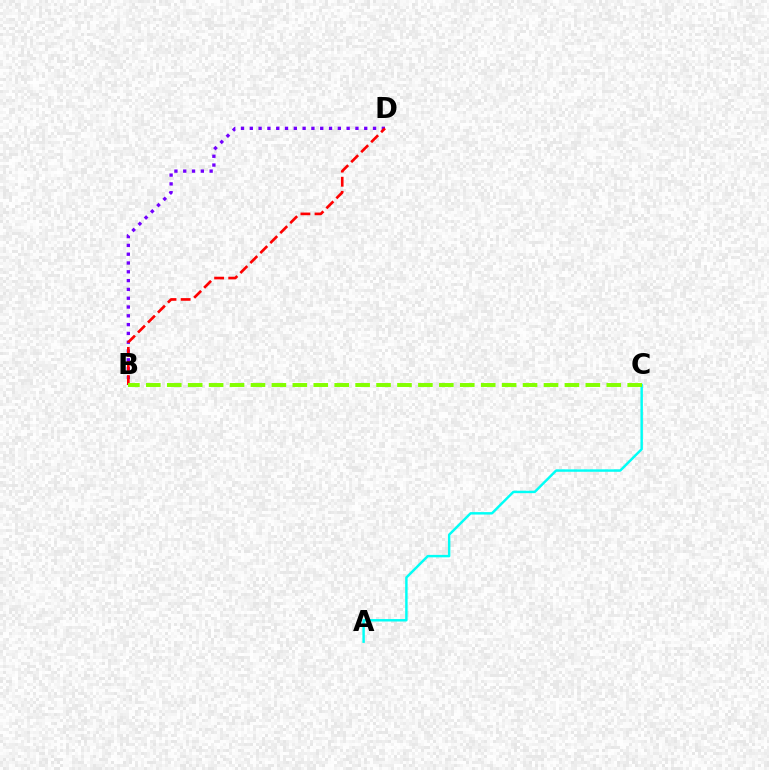{('B', 'D'): [{'color': '#7200ff', 'line_style': 'dotted', 'thickness': 2.39}, {'color': '#ff0000', 'line_style': 'dashed', 'thickness': 1.92}], ('A', 'C'): [{'color': '#00fff6', 'line_style': 'solid', 'thickness': 1.76}], ('B', 'C'): [{'color': '#84ff00', 'line_style': 'dashed', 'thickness': 2.84}]}